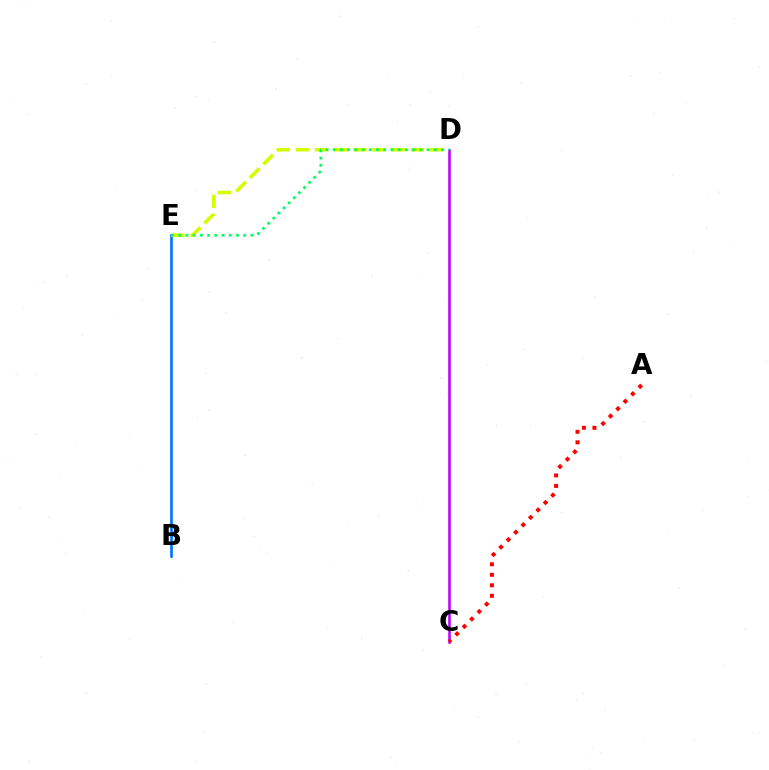{('C', 'D'): [{'color': '#b900ff', 'line_style': 'solid', 'thickness': 1.82}], ('B', 'E'): [{'color': '#0074ff', 'line_style': 'solid', 'thickness': 1.91}], ('A', 'C'): [{'color': '#ff0000', 'line_style': 'dotted', 'thickness': 2.85}], ('D', 'E'): [{'color': '#d1ff00', 'line_style': 'dashed', 'thickness': 2.6}, {'color': '#00ff5c', 'line_style': 'dotted', 'thickness': 1.96}]}